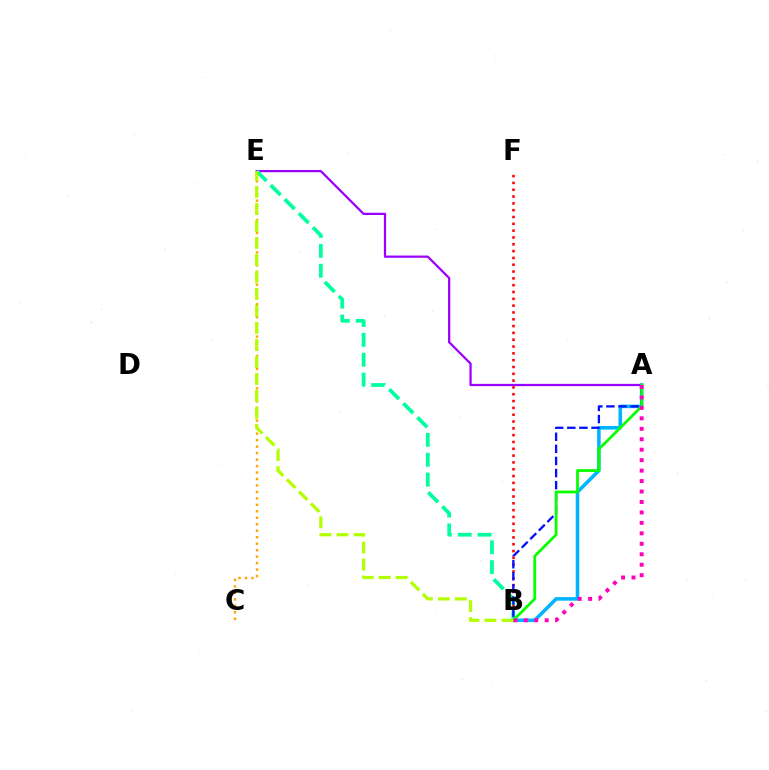{('A', 'B'): [{'color': '#00b5ff', 'line_style': 'solid', 'thickness': 2.57}, {'color': '#0010ff', 'line_style': 'dashed', 'thickness': 1.64}, {'color': '#08ff00', 'line_style': 'solid', 'thickness': 2.0}, {'color': '#ff00bd', 'line_style': 'dotted', 'thickness': 2.84}], ('A', 'E'): [{'color': '#9b00ff', 'line_style': 'solid', 'thickness': 1.62}], ('B', 'F'): [{'color': '#ff0000', 'line_style': 'dotted', 'thickness': 1.85}], ('C', 'E'): [{'color': '#ffa500', 'line_style': 'dotted', 'thickness': 1.76}], ('B', 'E'): [{'color': '#00ff9d', 'line_style': 'dashed', 'thickness': 2.7}, {'color': '#b3ff00', 'line_style': 'dashed', 'thickness': 2.31}]}